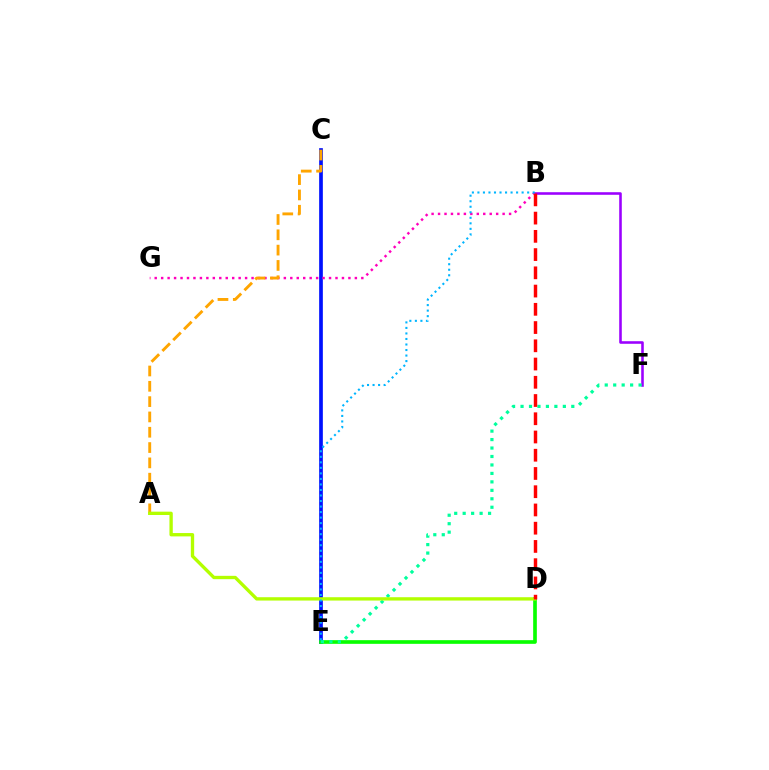{('C', 'E'): [{'color': '#0010ff', 'line_style': 'solid', 'thickness': 2.66}], ('D', 'E'): [{'color': '#08ff00', 'line_style': 'solid', 'thickness': 2.64}], ('B', 'G'): [{'color': '#ff00bd', 'line_style': 'dotted', 'thickness': 1.75}], ('A', 'C'): [{'color': '#ffa500', 'line_style': 'dashed', 'thickness': 2.08}], ('B', 'F'): [{'color': '#9b00ff', 'line_style': 'solid', 'thickness': 1.85}], ('E', 'F'): [{'color': '#00ff9d', 'line_style': 'dotted', 'thickness': 2.3}], ('A', 'D'): [{'color': '#b3ff00', 'line_style': 'solid', 'thickness': 2.4}], ('B', 'D'): [{'color': '#ff0000', 'line_style': 'dashed', 'thickness': 2.48}], ('B', 'E'): [{'color': '#00b5ff', 'line_style': 'dotted', 'thickness': 1.5}]}